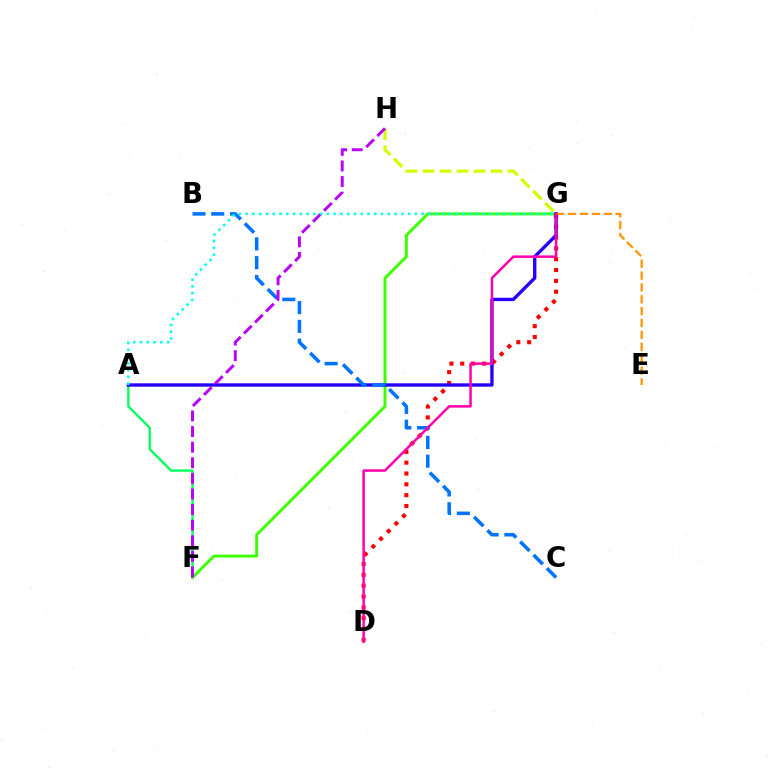{('A', 'F'): [{'color': '#00ff5c', 'line_style': 'solid', 'thickness': 1.69}], ('F', 'G'): [{'color': '#3dff00', 'line_style': 'solid', 'thickness': 2.13}], ('G', 'H'): [{'color': '#d1ff00', 'line_style': 'dashed', 'thickness': 2.31}], ('D', 'G'): [{'color': '#ff0000', 'line_style': 'dotted', 'thickness': 2.94}, {'color': '#ff00ac', 'line_style': 'solid', 'thickness': 1.8}], ('A', 'G'): [{'color': '#2500ff', 'line_style': 'solid', 'thickness': 2.42}, {'color': '#00fff6', 'line_style': 'dotted', 'thickness': 1.84}], ('B', 'C'): [{'color': '#0074ff', 'line_style': 'dashed', 'thickness': 2.55}], ('E', 'G'): [{'color': '#ff9400', 'line_style': 'dashed', 'thickness': 1.61}], ('F', 'H'): [{'color': '#b900ff', 'line_style': 'dashed', 'thickness': 2.12}]}